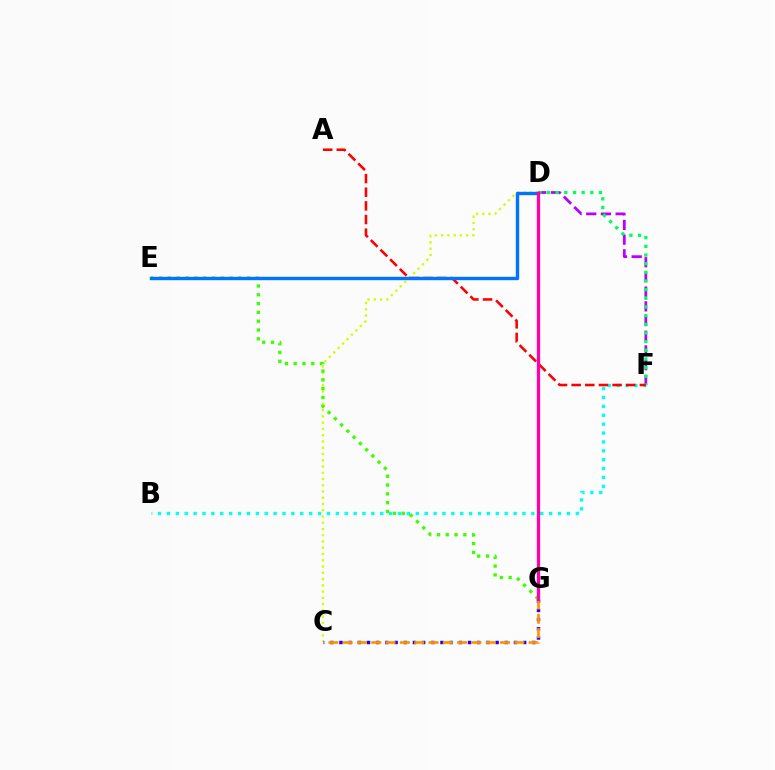{('D', 'F'): [{'color': '#b900ff', 'line_style': 'dashed', 'thickness': 2.0}, {'color': '#00ff5c', 'line_style': 'dotted', 'thickness': 2.35}], ('B', 'F'): [{'color': '#00fff6', 'line_style': 'dotted', 'thickness': 2.41}], ('C', 'D'): [{'color': '#d1ff00', 'line_style': 'dotted', 'thickness': 1.7}], ('A', 'F'): [{'color': '#ff0000', 'line_style': 'dashed', 'thickness': 1.85}], ('C', 'G'): [{'color': '#2500ff', 'line_style': 'dotted', 'thickness': 2.5}, {'color': '#ff9400', 'line_style': 'dashed', 'thickness': 1.94}], ('E', 'G'): [{'color': '#3dff00', 'line_style': 'dotted', 'thickness': 2.39}], ('D', 'E'): [{'color': '#0074ff', 'line_style': 'solid', 'thickness': 2.44}], ('D', 'G'): [{'color': '#ff00ac', 'line_style': 'solid', 'thickness': 2.35}]}